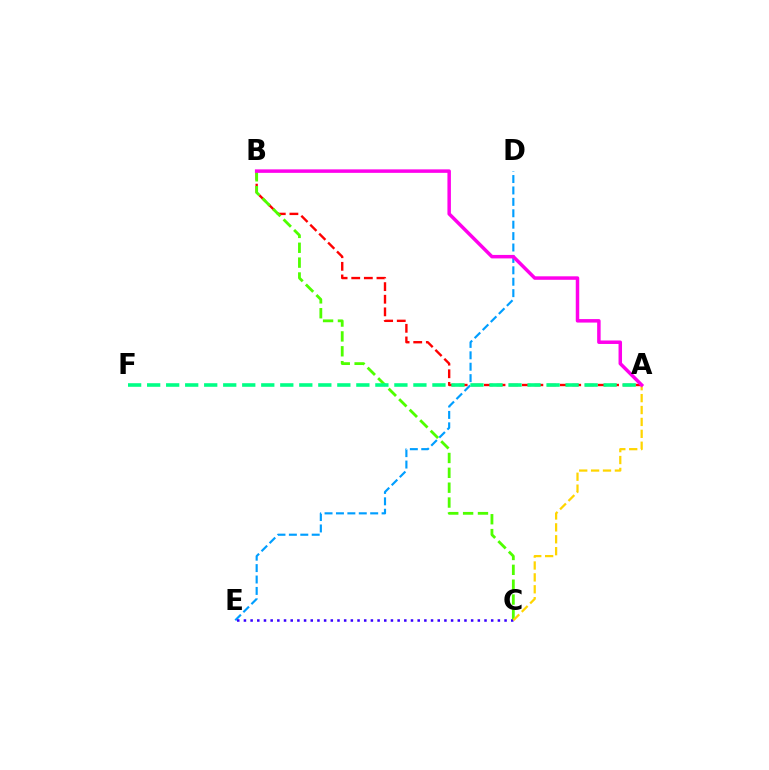{('A', 'B'): [{'color': '#ff0000', 'line_style': 'dashed', 'thickness': 1.71}, {'color': '#ff00ed', 'line_style': 'solid', 'thickness': 2.51}], ('B', 'C'): [{'color': '#4fff00', 'line_style': 'dashed', 'thickness': 2.02}], ('D', 'E'): [{'color': '#009eff', 'line_style': 'dashed', 'thickness': 1.55}], ('C', 'E'): [{'color': '#3700ff', 'line_style': 'dotted', 'thickness': 1.82}], ('A', 'F'): [{'color': '#00ff86', 'line_style': 'dashed', 'thickness': 2.58}], ('A', 'C'): [{'color': '#ffd500', 'line_style': 'dashed', 'thickness': 1.62}]}